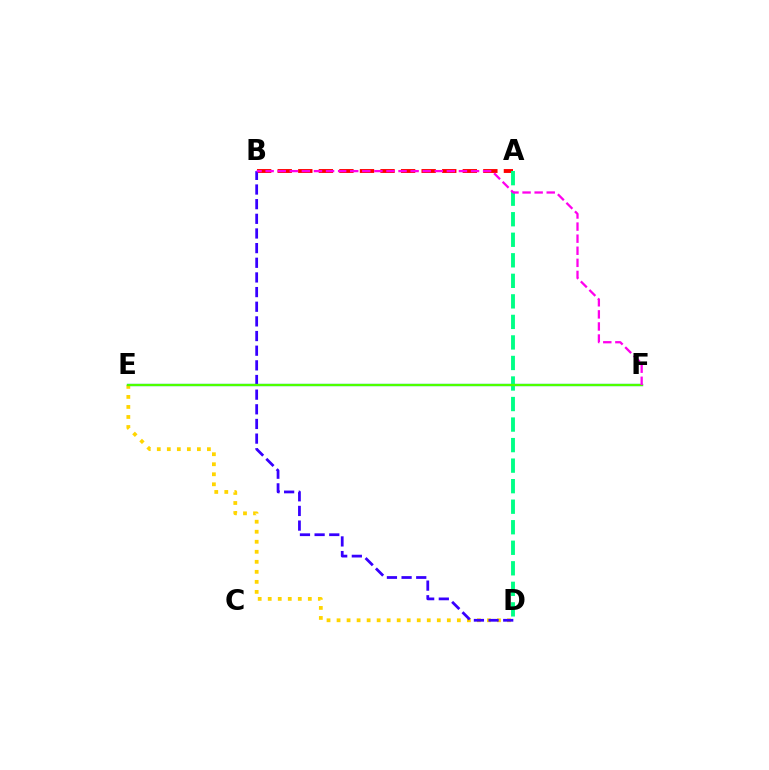{('A', 'B'): [{'color': '#ff0000', 'line_style': 'dashed', 'thickness': 2.79}], ('E', 'F'): [{'color': '#009eff', 'line_style': 'solid', 'thickness': 1.63}, {'color': '#4fff00', 'line_style': 'solid', 'thickness': 1.63}], ('D', 'E'): [{'color': '#ffd500', 'line_style': 'dotted', 'thickness': 2.72}], ('A', 'D'): [{'color': '#00ff86', 'line_style': 'dashed', 'thickness': 2.79}], ('B', 'D'): [{'color': '#3700ff', 'line_style': 'dashed', 'thickness': 1.99}], ('B', 'F'): [{'color': '#ff00ed', 'line_style': 'dashed', 'thickness': 1.64}]}